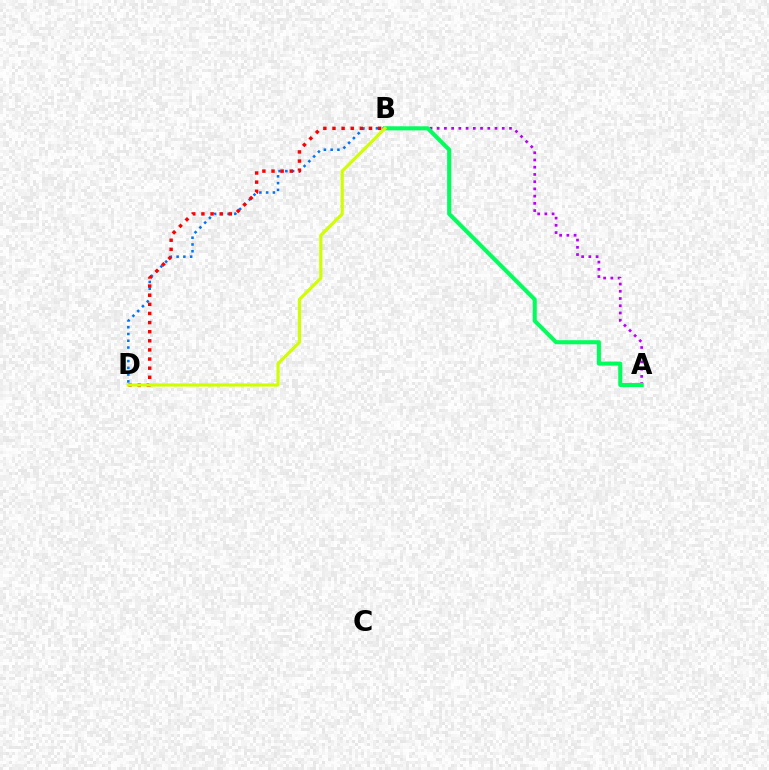{('B', 'D'): [{'color': '#0074ff', 'line_style': 'dotted', 'thickness': 1.84}, {'color': '#ff0000', 'line_style': 'dotted', 'thickness': 2.48}, {'color': '#d1ff00', 'line_style': 'solid', 'thickness': 2.27}], ('A', 'B'): [{'color': '#b900ff', 'line_style': 'dotted', 'thickness': 1.96}, {'color': '#00ff5c', 'line_style': 'solid', 'thickness': 2.93}]}